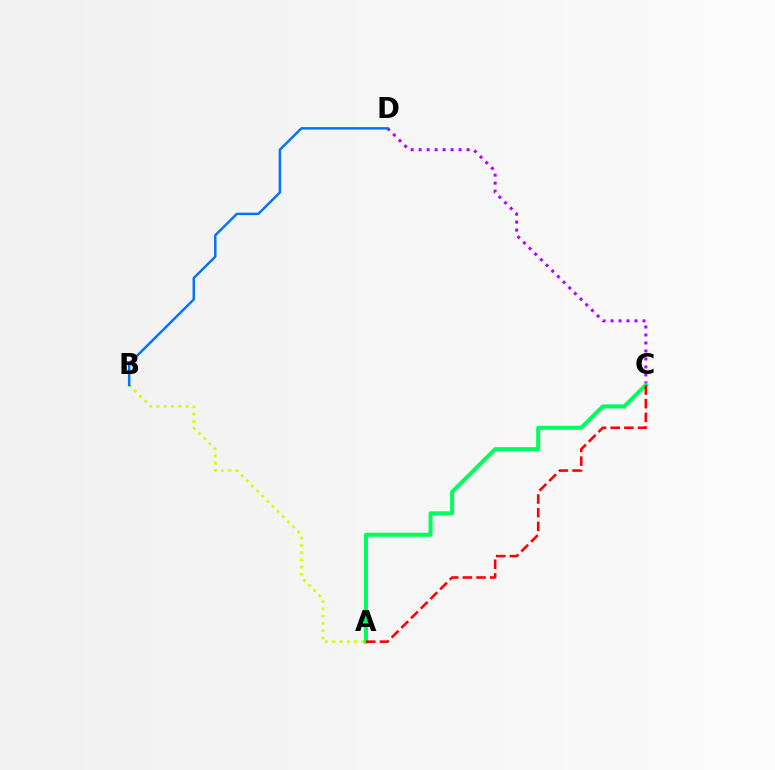{('A', 'B'): [{'color': '#d1ff00', 'line_style': 'dotted', 'thickness': 1.97}], ('C', 'D'): [{'color': '#b900ff', 'line_style': 'dotted', 'thickness': 2.17}], ('A', 'C'): [{'color': '#00ff5c', 'line_style': 'solid', 'thickness': 2.9}, {'color': '#ff0000', 'line_style': 'dashed', 'thickness': 1.86}], ('B', 'D'): [{'color': '#0074ff', 'line_style': 'solid', 'thickness': 1.77}]}